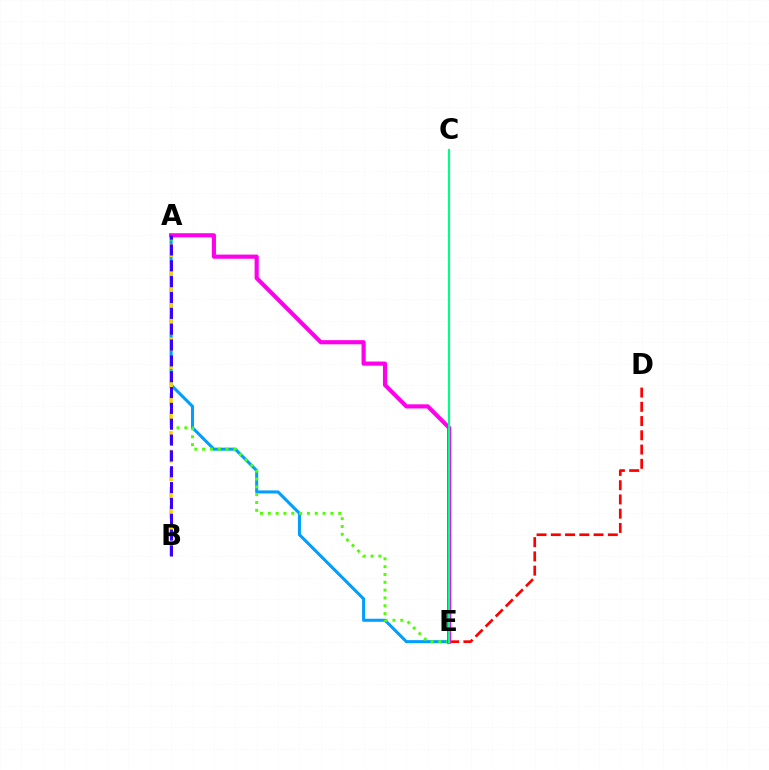{('A', 'E'): [{'color': '#009eff', 'line_style': 'solid', 'thickness': 2.19}, {'color': '#4fff00', 'line_style': 'dotted', 'thickness': 2.13}, {'color': '#ff00ed', 'line_style': 'solid', 'thickness': 2.98}], ('D', 'E'): [{'color': '#ff0000', 'line_style': 'dashed', 'thickness': 1.94}], ('A', 'B'): [{'color': '#ffd500', 'line_style': 'dashed', 'thickness': 2.54}, {'color': '#3700ff', 'line_style': 'dashed', 'thickness': 2.15}], ('C', 'E'): [{'color': '#00ff86', 'line_style': 'solid', 'thickness': 1.57}]}